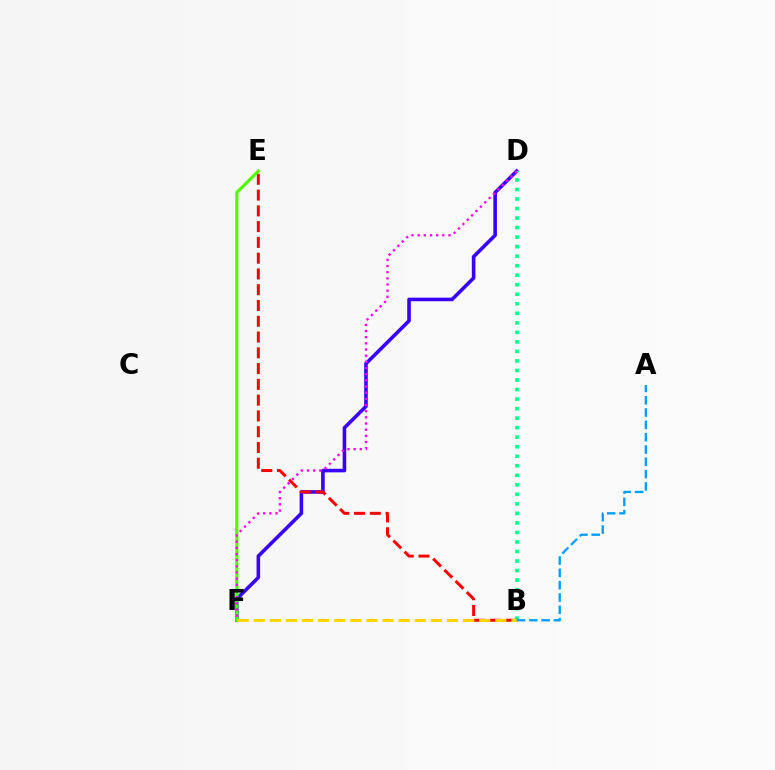{('D', 'F'): [{'color': '#3700ff', 'line_style': 'solid', 'thickness': 2.57}, {'color': '#ff00ed', 'line_style': 'dotted', 'thickness': 1.68}], ('B', 'D'): [{'color': '#00ff86', 'line_style': 'dotted', 'thickness': 2.59}], ('B', 'E'): [{'color': '#ff0000', 'line_style': 'dashed', 'thickness': 2.14}], ('E', 'F'): [{'color': '#4fff00', 'line_style': 'solid', 'thickness': 2.28}], ('B', 'F'): [{'color': '#ffd500', 'line_style': 'dashed', 'thickness': 2.19}], ('A', 'B'): [{'color': '#009eff', 'line_style': 'dashed', 'thickness': 1.67}]}